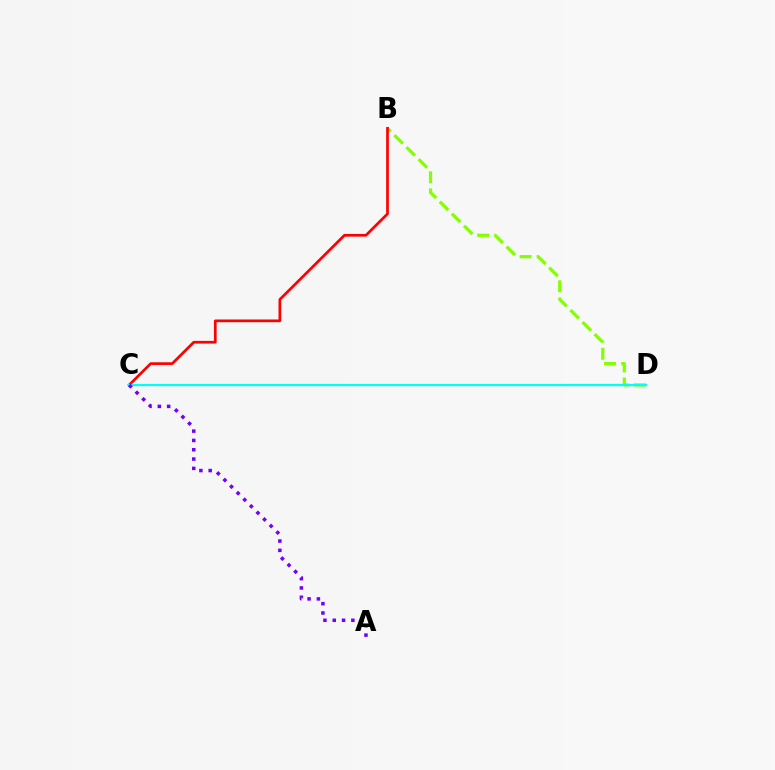{('B', 'D'): [{'color': '#84ff00', 'line_style': 'dashed', 'thickness': 2.32}], ('B', 'C'): [{'color': '#ff0000', 'line_style': 'solid', 'thickness': 1.94}], ('C', 'D'): [{'color': '#00fff6', 'line_style': 'solid', 'thickness': 1.62}], ('A', 'C'): [{'color': '#7200ff', 'line_style': 'dotted', 'thickness': 2.53}]}